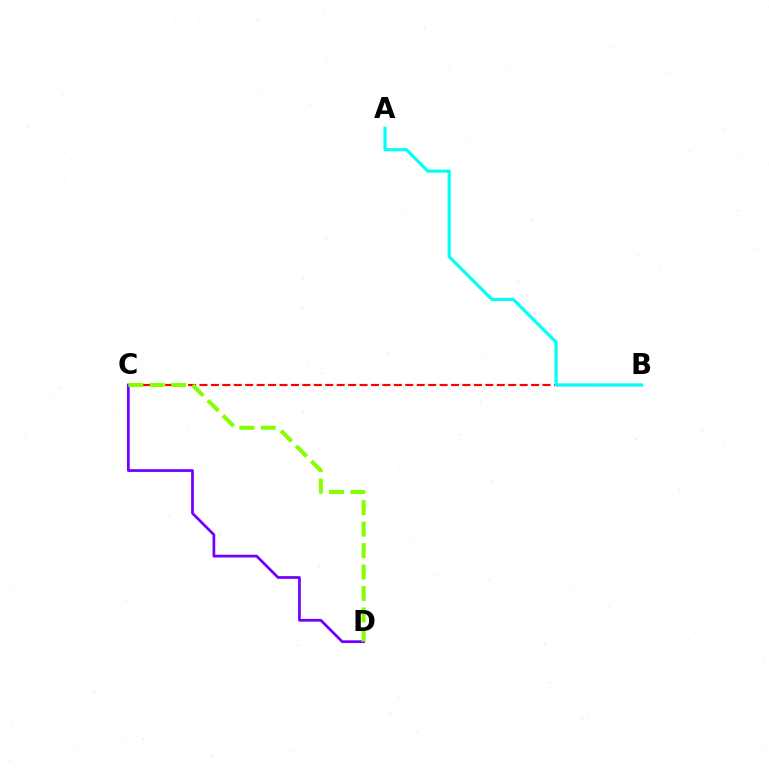{('B', 'C'): [{'color': '#ff0000', 'line_style': 'dashed', 'thickness': 1.55}], ('C', 'D'): [{'color': '#7200ff', 'line_style': 'solid', 'thickness': 1.98}, {'color': '#84ff00', 'line_style': 'dashed', 'thickness': 2.91}], ('A', 'B'): [{'color': '#00fff6', 'line_style': 'solid', 'thickness': 2.27}]}